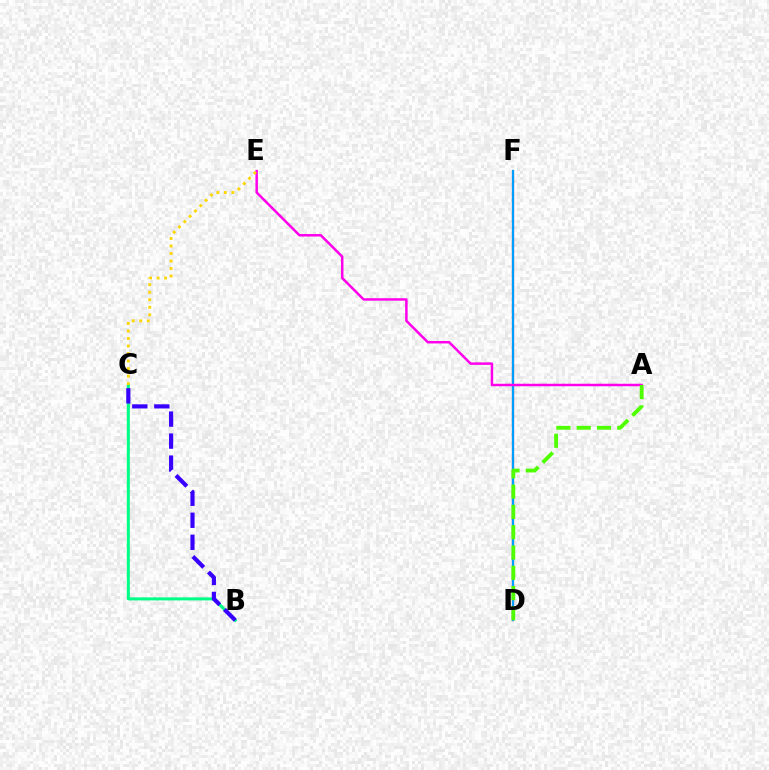{('D', 'F'): [{'color': '#ff0000', 'line_style': 'solid', 'thickness': 1.54}, {'color': '#009eff', 'line_style': 'solid', 'thickness': 1.6}], ('A', 'E'): [{'color': '#ff00ed', 'line_style': 'solid', 'thickness': 1.79}], ('A', 'D'): [{'color': '#4fff00', 'line_style': 'dashed', 'thickness': 2.76}], ('B', 'C'): [{'color': '#00ff86', 'line_style': 'solid', 'thickness': 2.19}, {'color': '#3700ff', 'line_style': 'dashed', 'thickness': 2.99}], ('C', 'E'): [{'color': '#ffd500', 'line_style': 'dotted', 'thickness': 2.04}]}